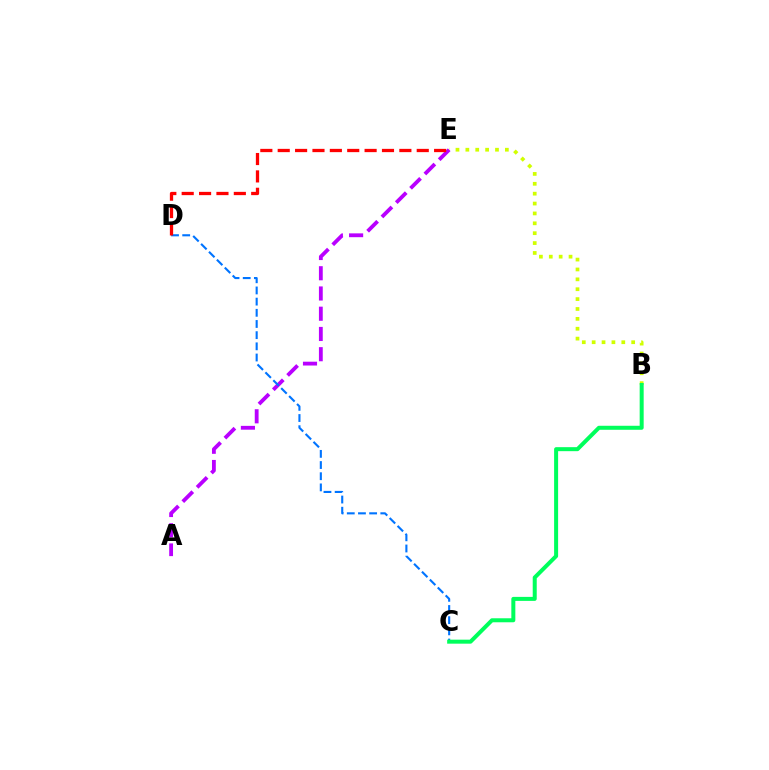{('B', 'E'): [{'color': '#d1ff00', 'line_style': 'dotted', 'thickness': 2.68}], ('A', 'E'): [{'color': '#b900ff', 'line_style': 'dashed', 'thickness': 2.75}], ('C', 'D'): [{'color': '#0074ff', 'line_style': 'dashed', 'thickness': 1.52}], ('B', 'C'): [{'color': '#00ff5c', 'line_style': 'solid', 'thickness': 2.88}], ('D', 'E'): [{'color': '#ff0000', 'line_style': 'dashed', 'thickness': 2.36}]}